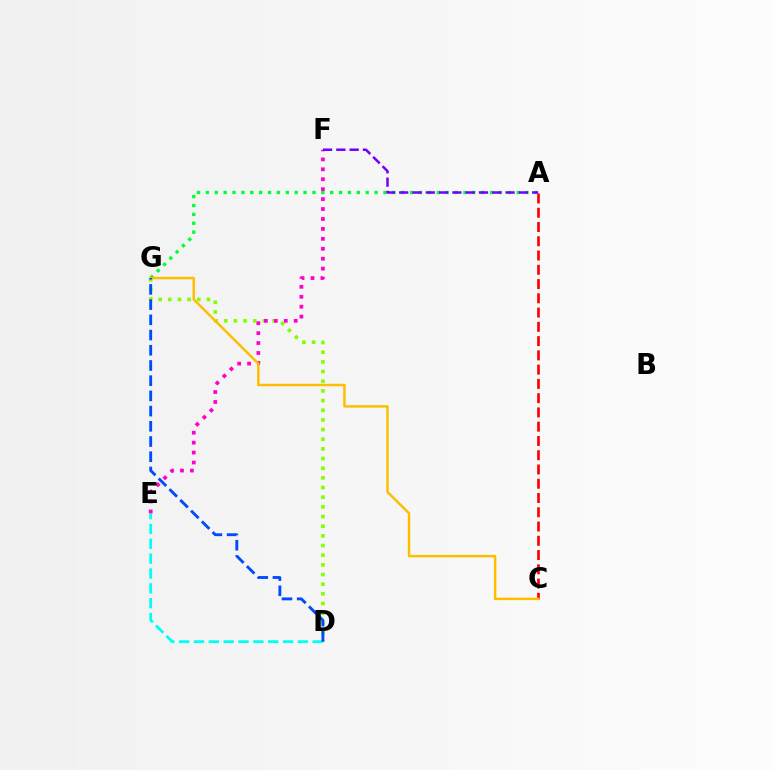{('D', 'G'): [{'color': '#84ff00', 'line_style': 'dotted', 'thickness': 2.63}, {'color': '#004bff', 'line_style': 'dashed', 'thickness': 2.07}], ('A', 'C'): [{'color': '#ff0000', 'line_style': 'dashed', 'thickness': 1.94}], ('D', 'E'): [{'color': '#00fff6', 'line_style': 'dashed', 'thickness': 2.02}], ('A', 'G'): [{'color': '#00ff39', 'line_style': 'dotted', 'thickness': 2.41}], ('E', 'F'): [{'color': '#ff00cf', 'line_style': 'dotted', 'thickness': 2.7}], ('C', 'G'): [{'color': '#ffbd00', 'line_style': 'solid', 'thickness': 1.77}], ('A', 'F'): [{'color': '#7200ff', 'line_style': 'dashed', 'thickness': 1.81}]}